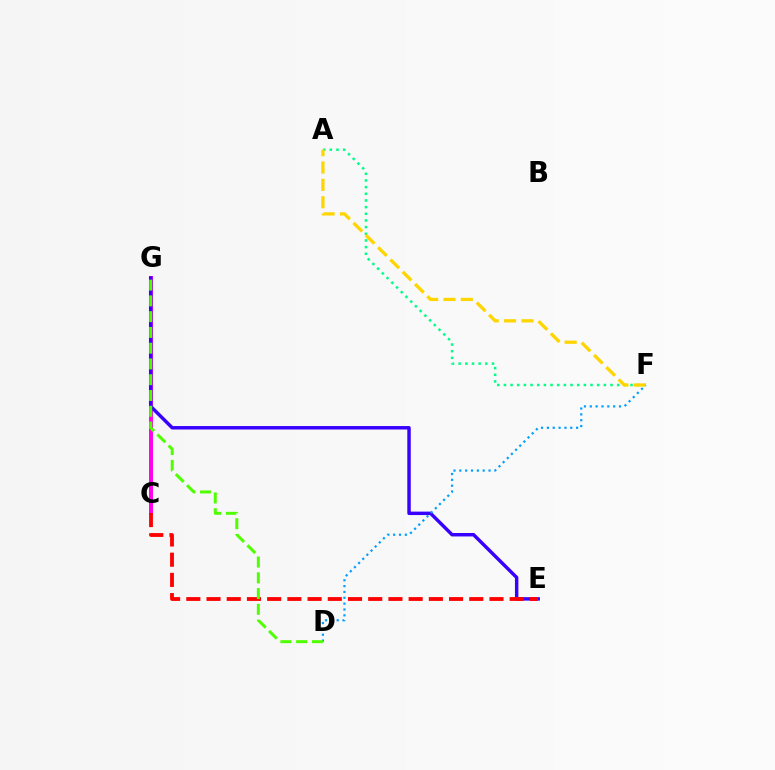{('A', 'F'): [{'color': '#00ff86', 'line_style': 'dotted', 'thickness': 1.81}, {'color': '#ffd500', 'line_style': 'dashed', 'thickness': 2.36}], ('C', 'G'): [{'color': '#ff00ed', 'line_style': 'solid', 'thickness': 2.84}], ('E', 'G'): [{'color': '#3700ff', 'line_style': 'solid', 'thickness': 2.48}], ('D', 'F'): [{'color': '#009eff', 'line_style': 'dotted', 'thickness': 1.59}], ('C', 'E'): [{'color': '#ff0000', 'line_style': 'dashed', 'thickness': 2.75}], ('D', 'G'): [{'color': '#4fff00', 'line_style': 'dashed', 'thickness': 2.14}]}